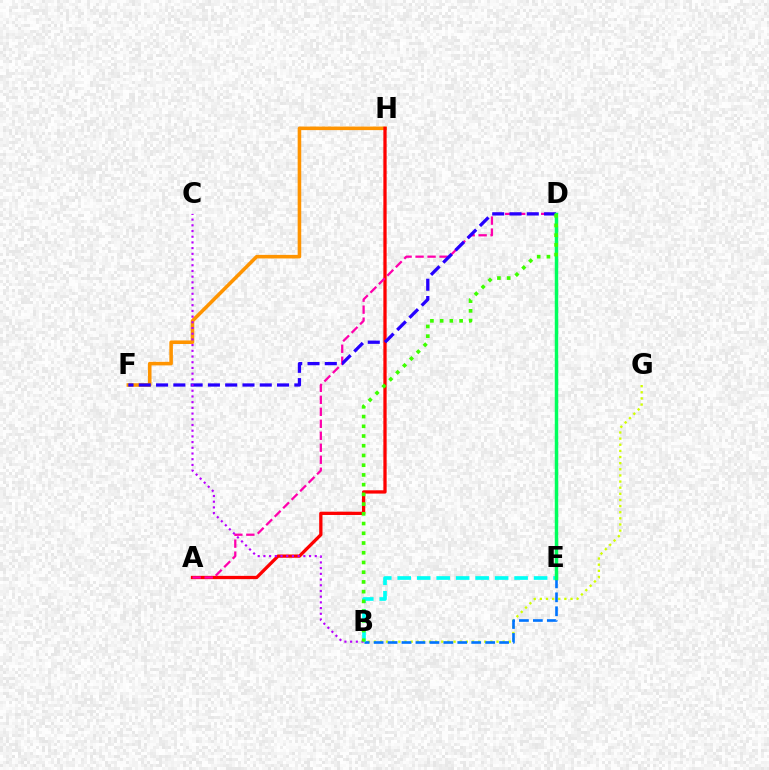{('F', 'H'): [{'color': '#ff9400', 'line_style': 'solid', 'thickness': 2.57}], ('A', 'H'): [{'color': '#ff0000', 'line_style': 'solid', 'thickness': 2.36}], ('B', 'G'): [{'color': '#d1ff00', 'line_style': 'dotted', 'thickness': 1.67}], ('A', 'D'): [{'color': '#ff00ac', 'line_style': 'dashed', 'thickness': 1.63}], ('B', 'E'): [{'color': '#0074ff', 'line_style': 'dashed', 'thickness': 1.89}, {'color': '#00fff6', 'line_style': 'dashed', 'thickness': 2.65}], ('D', 'F'): [{'color': '#2500ff', 'line_style': 'dashed', 'thickness': 2.35}], ('B', 'C'): [{'color': '#b900ff', 'line_style': 'dotted', 'thickness': 1.55}], ('D', 'E'): [{'color': '#00ff5c', 'line_style': 'solid', 'thickness': 2.5}], ('B', 'D'): [{'color': '#3dff00', 'line_style': 'dotted', 'thickness': 2.64}]}